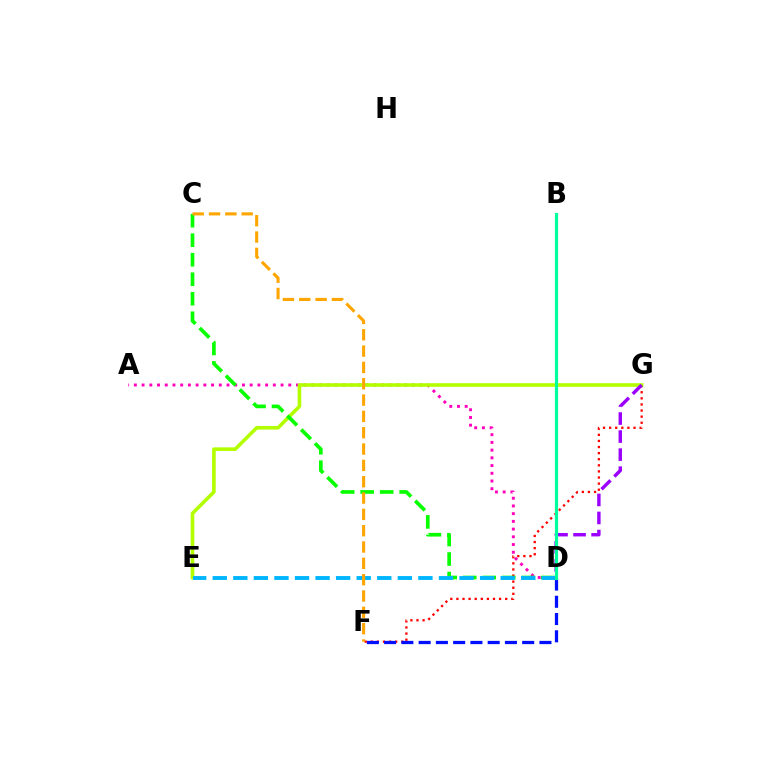{('F', 'G'): [{'color': '#ff0000', 'line_style': 'dotted', 'thickness': 1.66}], ('A', 'D'): [{'color': '#ff00bd', 'line_style': 'dotted', 'thickness': 2.1}], ('E', 'G'): [{'color': '#b3ff00', 'line_style': 'solid', 'thickness': 2.61}], ('C', 'D'): [{'color': '#08ff00', 'line_style': 'dashed', 'thickness': 2.65}], ('D', 'E'): [{'color': '#00b5ff', 'line_style': 'dashed', 'thickness': 2.79}], ('D', 'G'): [{'color': '#9b00ff', 'line_style': 'dashed', 'thickness': 2.45}], ('D', 'F'): [{'color': '#0010ff', 'line_style': 'dashed', 'thickness': 2.34}], ('B', 'D'): [{'color': '#00ff9d', 'line_style': 'solid', 'thickness': 2.28}], ('C', 'F'): [{'color': '#ffa500', 'line_style': 'dashed', 'thickness': 2.22}]}